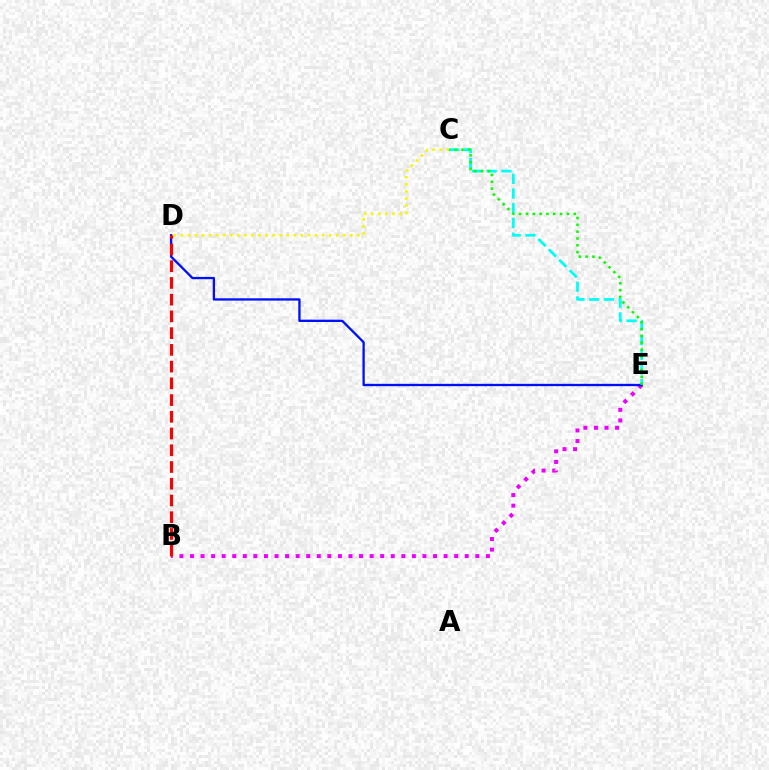{('C', 'E'): [{'color': '#00fff6', 'line_style': 'dashed', 'thickness': 2.0}, {'color': '#08ff00', 'line_style': 'dotted', 'thickness': 1.86}], ('C', 'D'): [{'color': '#fcf500', 'line_style': 'dotted', 'thickness': 1.92}], ('B', 'E'): [{'color': '#ee00ff', 'line_style': 'dotted', 'thickness': 2.87}], ('D', 'E'): [{'color': '#0010ff', 'line_style': 'solid', 'thickness': 1.67}], ('B', 'D'): [{'color': '#ff0000', 'line_style': 'dashed', 'thickness': 2.27}]}